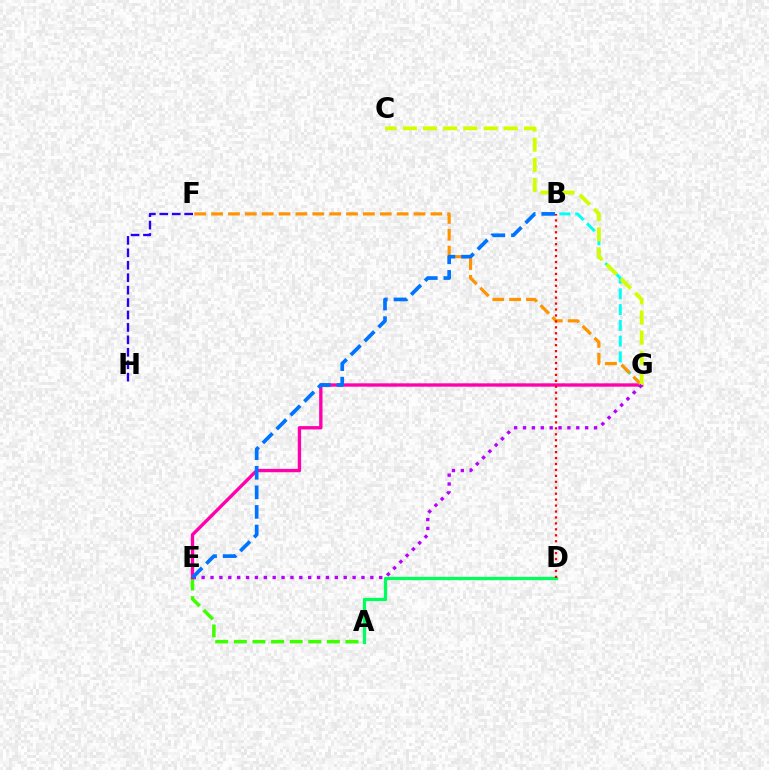{('A', 'E'): [{'color': '#3dff00', 'line_style': 'dashed', 'thickness': 2.53}], ('E', 'G'): [{'color': '#ff00ac', 'line_style': 'solid', 'thickness': 2.41}, {'color': '#b900ff', 'line_style': 'dotted', 'thickness': 2.41}], ('B', 'G'): [{'color': '#00fff6', 'line_style': 'dashed', 'thickness': 2.14}], ('F', 'G'): [{'color': '#ff9400', 'line_style': 'dashed', 'thickness': 2.29}], ('F', 'H'): [{'color': '#2500ff', 'line_style': 'dashed', 'thickness': 1.69}], ('C', 'G'): [{'color': '#d1ff00', 'line_style': 'dashed', 'thickness': 2.74}], ('A', 'D'): [{'color': '#00ff5c', 'line_style': 'solid', 'thickness': 2.36}], ('B', 'D'): [{'color': '#ff0000', 'line_style': 'dotted', 'thickness': 1.61}], ('B', 'E'): [{'color': '#0074ff', 'line_style': 'dashed', 'thickness': 2.66}]}